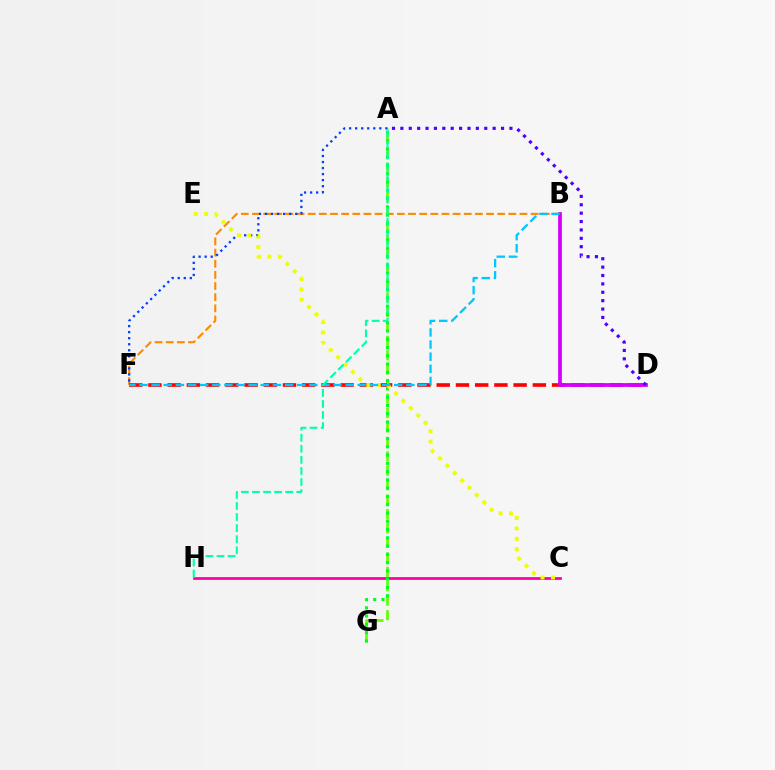{('A', 'G'): [{'color': '#66ff00', 'line_style': 'dashed', 'thickness': 1.96}, {'color': '#00ff27', 'line_style': 'dotted', 'thickness': 2.25}], ('C', 'H'): [{'color': '#ff00a0', 'line_style': 'solid', 'thickness': 1.97}], ('B', 'F'): [{'color': '#ff8800', 'line_style': 'dashed', 'thickness': 1.51}, {'color': '#00c7ff', 'line_style': 'dashed', 'thickness': 1.65}], ('D', 'F'): [{'color': '#ff0000', 'line_style': 'dashed', 'thickness': 2.61}], ('A', 'F'): [{'color': '#003fff', 'line_style': 'dotted', 'thickness': 1.64}], ('B', 'D'): [{'color': '#d600ff', 'line_style': 'solid', 'thickness': 2.7}], ('A', 'D'): [{'color': '#4f00ff', 'line_style': 'dotted', 'thickness': 2.28}], ('C', 'E'): [{'color': '#eeff00', 'line_style': 'dotted', 'thickness': 2.83}], ('A', 'H'): [{'color': '#00ffaf', 'line_style': 'dashed', 'thickness': 1.5}]}